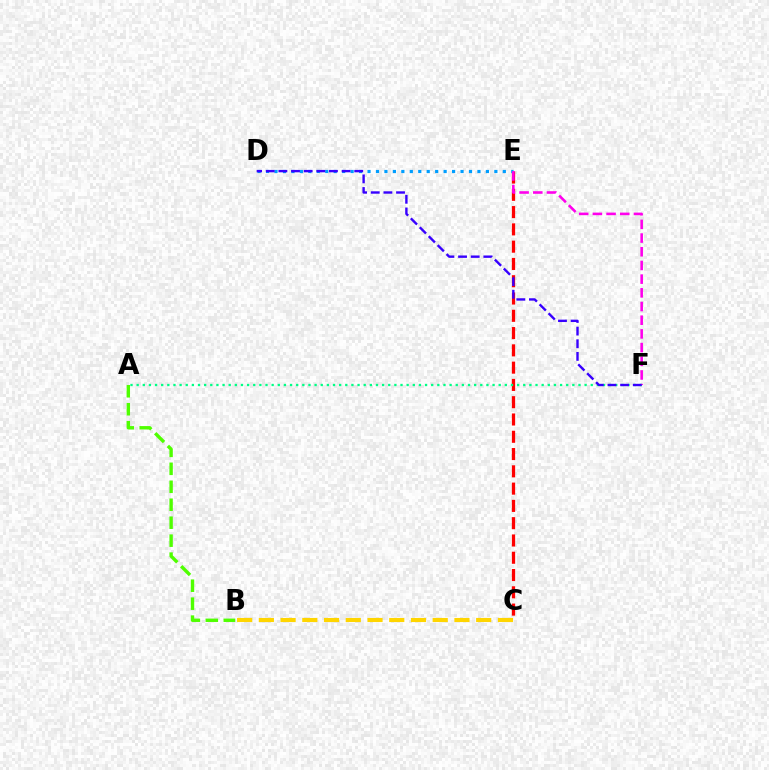{('B', 'C'): [{'color': '#ffd500', 'line_style': 'dashed', 'thickness': 2.95}], ('C', 'E'): [{'color': '#ff0000', 'line_style': 'dashed', 'thickness': 2.35}], ('A', 'F'): [{'color': '#00ff86', 'line_style': 'dotted', 'thickness': 1.67}], ('D', 'E'): [{'color': '#009eff', 'line_style': 'dotted', 'thickness': 2.3}], ('E', 'F'): [{'color': '#ff00ed', 'line_style': 'dashed', 'thickness': 1.86}], ('A', 'B'): [{'color': '#4fff00', 'line_style': 'dashed', 'thickness': 2.44}], ('D', 'F'): [{'color': '#3700ff', 'line_style': 'dashed', 'thickness': 1.72}]}